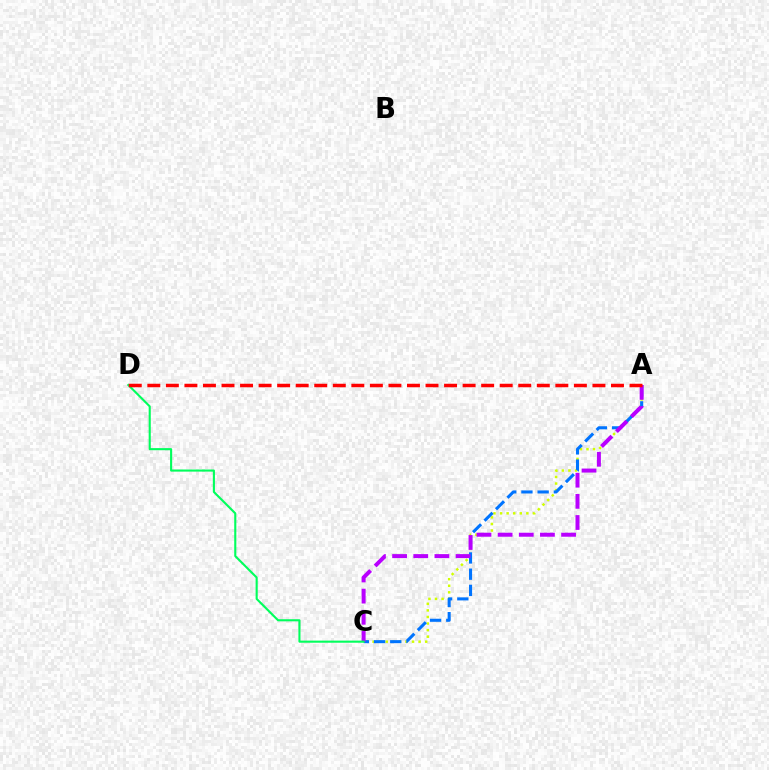{('A', 'C'): [{'color': '#d1ff00', 'line_style': 'dotted', 'thickness': 1.79}, {'color': '#0074ff', 'line_style': 'dashed', 'thickness': 2.2}, {'color': '#b900ff', 'line_style': 'dashed', 'thickness': 2.87}], ('C', 'D'): [{'color': '#00ff5c', 'line_style': 'solid', 'thickness': 1.52}], ('A', 'D'): [{'color': '#ff0000', 'line_style': 'dashed', 'thickness': 2.52}]}